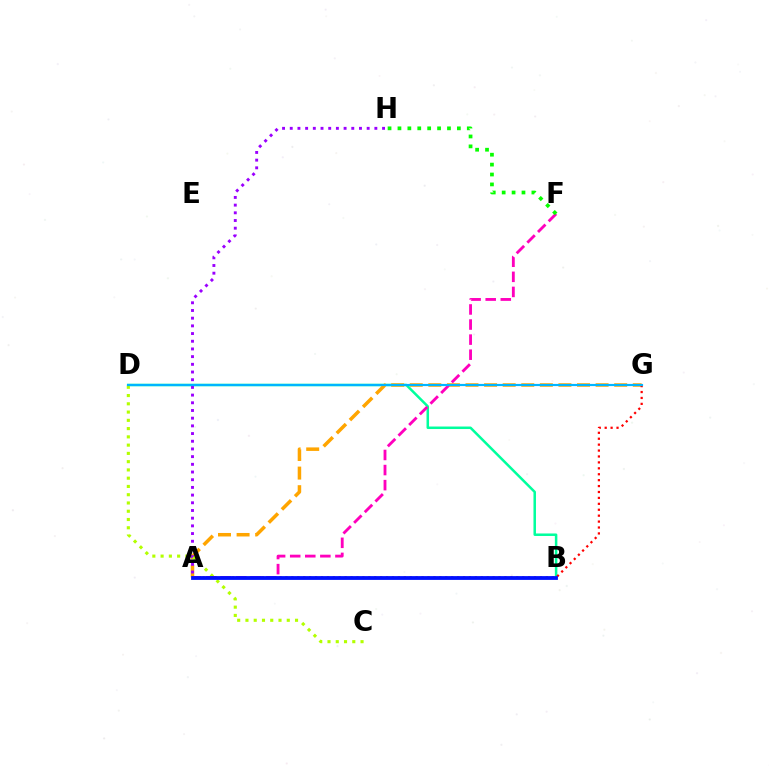{('B', 'D'): [{'color': '#00ff9d', 'line_style': 'solid', 'thickness': 1.81}], ('A', 'G'): [{'color': '#ffa500', 'line_style': 'dashed', 'thickness': 2.53}, {'color': '#ff0000', 'line_style': 'dotted', 'thickness': 1.61}], ('A', 'H'): [{'color': '#9b00ff', 'line_style': 'dotted', 'thickness': 2.09}], ('C', 'D'): [{'color': '#b3ff00', 'line_style': 'dotted', 'thickness': 2.25}], ('A', 'F'): [{'color': '#ff00bd', 'line_style': 'dashed', 'thickness': 2.05}], ('D', 'G'): [{'color': '#00b5ff', 'line_style': 'solid', 'thickness': 1.57}], ('F', 'H'): [{'color': '#08ff00', 'line_style': 'dotted', 'thickness': 2.69}], ('A', 'B'): [{'color': '#0010ff', 'line_style': 'solid', 'thickness': 2.73}]}